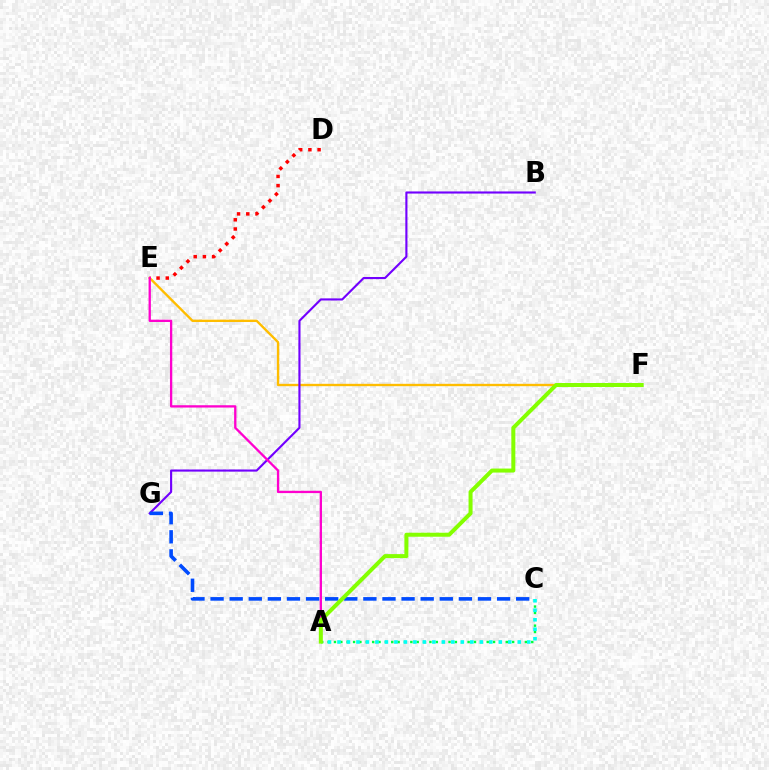{('E', 'F'): [{'color': '#ffbd00', 'line_style': 'solid', 'thickness': 1.7}], ('B', 'G'): [{'color': '#7200ff', 'line_style': 'solid', 'thickness': 1.53}], ('D', 'E'): [{'color': '#ff0000', 'line_style': 'dotted', 'thickness': 2.5}], ('A', 'C'): [{'color': '#00ff39', 'line_style': 'dotted', 'thickness': 1.73}, {'color': '#00fff6', 'line_style': 'dotted', 'thickness': 2.58}], ('A', 'E'): [{'color': '#ff00cf', 'line_style': 'solid', 'thickness': 1.66}], ('C', 'G'): [{'color': '#004bff', 'line_style': 'dashed', 'thickness': 2.59}], ('A', 'F'): [{'color': '#84ff00', 'line_style': 'solid', 'thickness': 2.88}]}